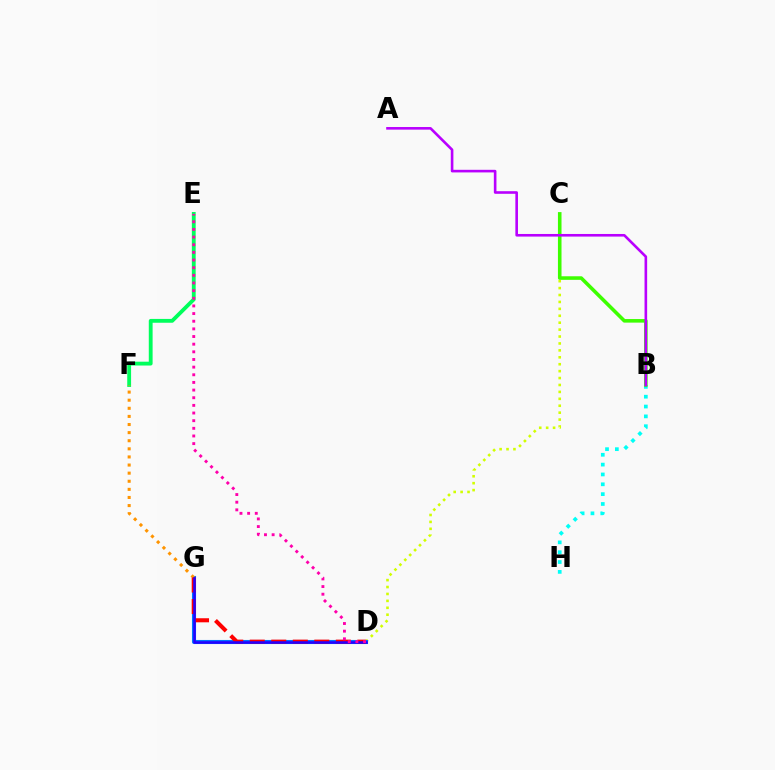{('B', 'H'): [{'color': '#00fff6', 'line_style': 'dotted', 'thickness': 2.67}], ('C', 'D'): [{'color': '#d1ff00', 'line_style': 'dotted', 'thickness': 1.88}], ('E', 'F'): [{'color': '#00ff5c', 'line_style': 'solid', 'thickness': 2.76}], ('D', 'G'): [{'color': '#0074ff', 'line_style': 'solid', 'thickness': 2.94}, {'color': '#ff0000', 'line_style': 'dashed', 'thickness': 2.92}, {'color': '#2500ff', 'line_style': 'solid', 'thickness': 1.82}], ('B', 'C'): [{'color': '#3dff00', 'line_style': 'solid', 'thickness': 2.57}], ('F', 'G'): [{'color': '#ff9400', 'line_style': 'dotted', 'thickness': 2.2}], ('A', 'B'): [{'color': '#b900ff', 'line_style': 'solid', 'thickness': 1.88}], ('D', 'E'): [{'color': '#ff00ac', 'line_style': 'dotted', 'thickness': 2.08}]}